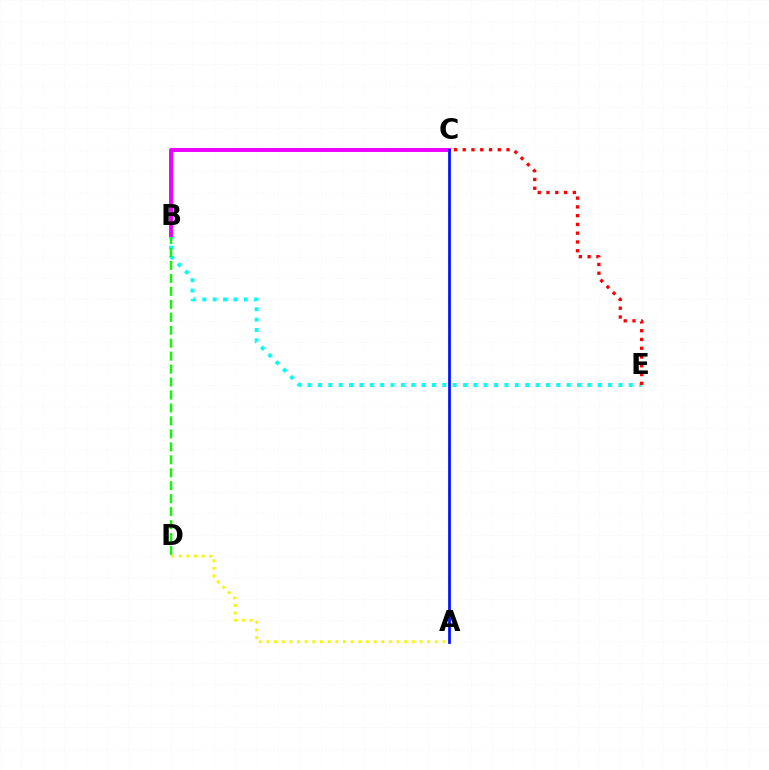{('B', 'E'): [{'color': '#00fff6', 'line_style': 'dotted', 'thickness': 2.81}], ('B', 'D'): [{'color': '#08ff00', 'line_style': 'dashed', 'thickness': 1.76}], ('C', 'E'): [{'color': '#ff0000', 'line_style': 'dotted', 'thickness': 2.38}], ('B', 'C'): [{'color': '#ee00ff', 'line_style': 'solid', 'thickness': 2.83}], ('A', 'D'): [{'color': '#fcf500', 'line_style': 'dotted', 'thickness': 2.08}], ('A', 'C'): [{'color': '#0010ff', 'line_style': 'solid', 'thickness': 1.96}]}